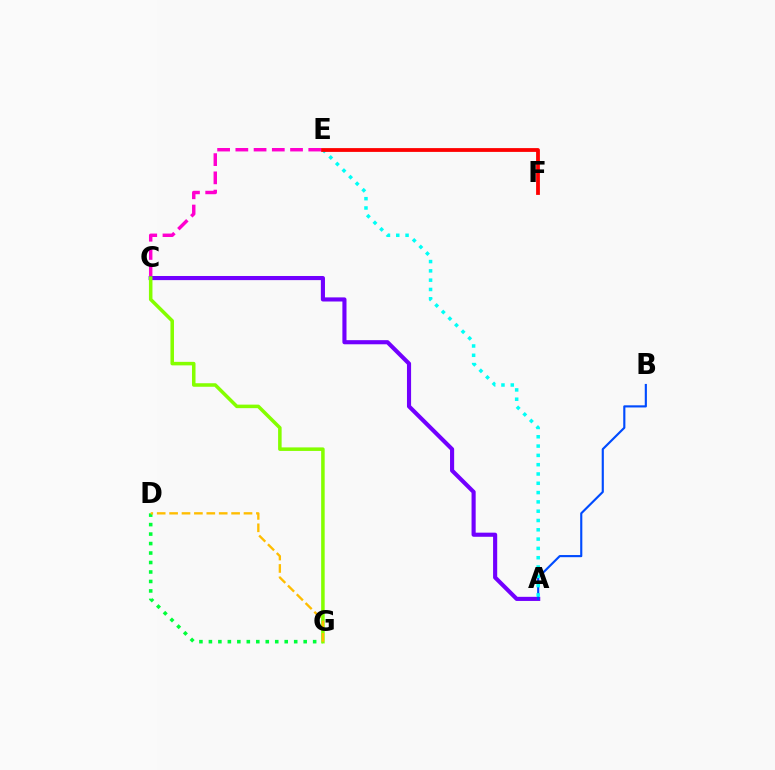{('C', 'E'): [{'color': '#ff00cf', 'line_style': 'dashed', 'thickness': 2.48}], ('D', 'G'): [{'color': '#00ff39', 'line_style': 'dotted', 'thickness': 2.58}, {'color': '#ffbd00', 'line_style': 'dashed', 'thickness': 1.68}], ('A', 'C'): [{'color': '#7200ff', 'line_style': 'solid', 'thickness': 2.97}], ('C', 'G'): [{'color': '#84ff00', 'line_style': 'solid', 'thickness': 2.54}], ('A', 'B'): [{'color': '#004bff', 'line_style': 'solid', 'thickness': 1.54}], ('A', 'E'): [{'color': '#00fff6', 'line_style': 'dotted', 'thickness': 2.53}], ('E', 'F'): [{'color': '#ff0000', 'line_style': 'solid', 'thickness': 2.73}]}